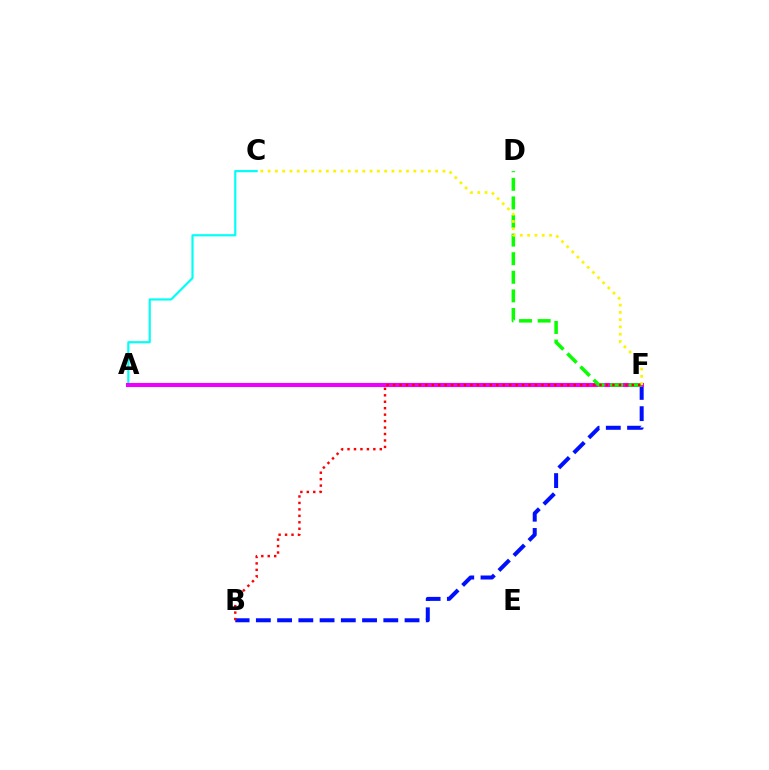{('B', 'F'): [{'color': '#0010ff', 'line_style': 'dashed', 'thickness': 2.89}, {'color': '#ff0000', 'line_style': 'dotted', 'thickness': 1.75}], ('A', 'C'): [{'color': '#00fff6', 'line_style': 'solid', 'thickness': 1.56}], ('A', 'F'): [{'color': '#ee00ff', 'line_style': 'solid', 'thickness': 2.93}], ('D', 'F'): [{'color': '#08ff00', 'line_style': 'dashed', 'thickness': 2.53}], ('C', 'F'): [{'color': '#fcf500', 'line_style': 'dotted', 'thickness': 1.98}]}